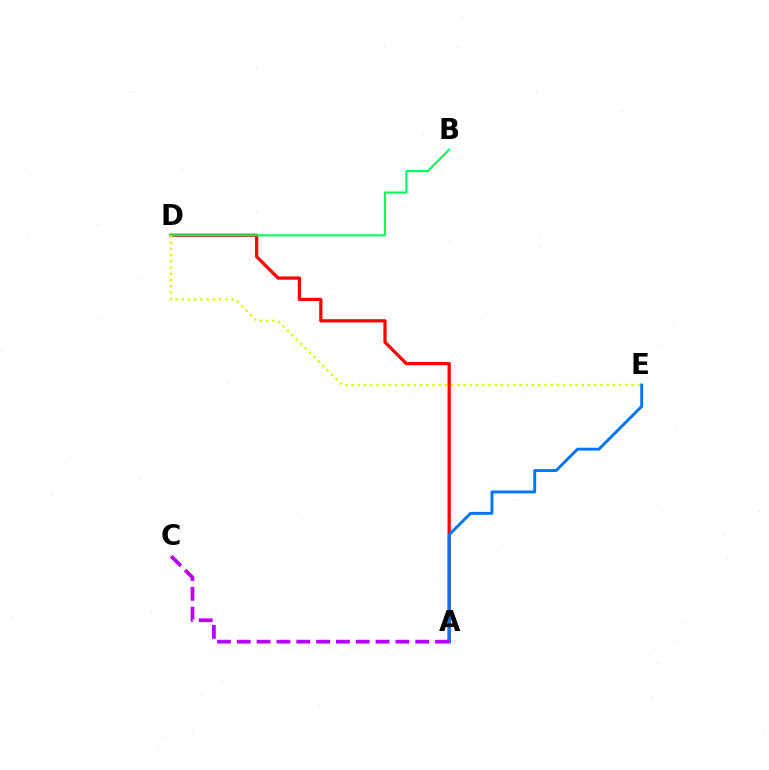{('A', 'D'): [{'color': '#ff0000', 'line_style': 'solid', 'thickness': 2.33}], ('A', 'E'): [{'color': '#0074ff', 'line_style': 'solid', 'thickness': 2.09}], ('B', 'D'): [{'color': '#00ff5c', 'line_style': 'solid', 'thickness': 1.52}], ('A', 'C'): [{'color': '#b900ff', 'line_style': 'dashed', 'thickness': 2.69}], ('D', 'E'): [{'color': '#d1ff00', 'line_style': 'dotted', 'thickness': 1.69}]}